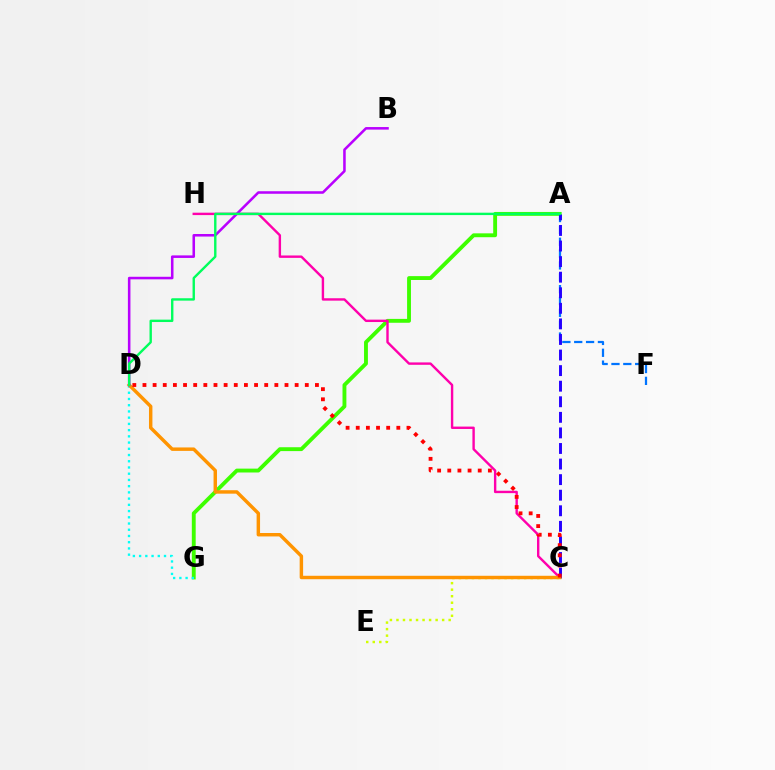{('A', 'F'): [{'color': '#0074ff', 'line_style': 'dashed', 'thickness': 1.61}], ('C', 'E'): [{'color': '#d1ff00', 'line_style': 'dotted', 'thickness': 1.77}], ('A', 'G'): [{'color': '#3dff00', 'line_style': 'solid', 'thickness': 2.78}], ('C', 'H'): [{'color': '#ff00ac', 'line_style': 'solid', 'thickness': 1.73}], ('D', 'G'): [{'color': '#00fff6', 'line_style': 'dotted', 'thickness': 1.69}], ('A', 'C'): [{'color': '#2500ff', 'line_style': 'dashed', 'thickness': 2.12}], ('C', 'D'): [{'color': '#ff9400', 'line_style': 'solid', 'thickness': 2.48}, {'color': '#ff0000', 'line_style': 'dotted', 'thickness': 2.76}], ('B', 'D'): [{'color': '#b900ff', 'line_style': 'solid', 'thickness': 1.83}], ('A', 'D'): [{'color': '#00ff5c', 'line_style': 'solid', 'thickness': 1.72}]}